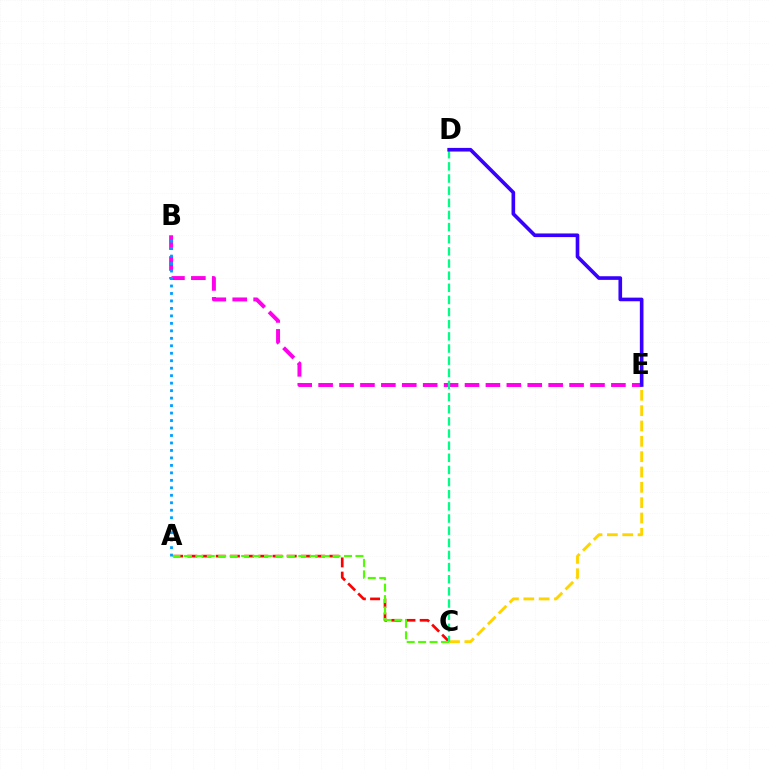{('B', 'E'): [{'color': '#ff00ed', 'line_style': 'dashed', 'thickness': 2.84}], ('A', 'C'): [{'color': '#ff0000', 'line_style': 'dashed', 'thickness': 1.93}, {'color': '#4fff00', 'line_style': 'dashed', 'thickness': 1.55}], ('C', 'E'): [{'color': '#ffd500', 'line_style': 'dashed', 'thickness': 2.08}], ('C', 'D'): [{'color': '#00ff86', 'line_style': 'dashed', 'thickness': 1.65}], ('D', 'E'): [{'color': '#3700ff', 'line_style': 'solid', 'thickness': 2.61}], ('A', 'B'): [{'color': '#009eff', 'line_style': 'dotted', 'thickness': 2.03}]}